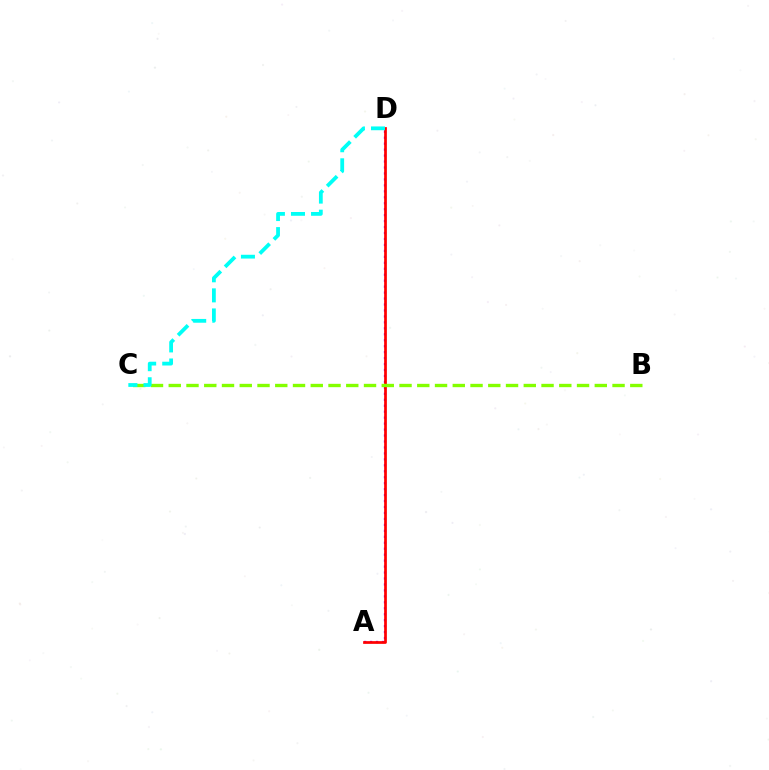{('A', 'D'): [{'color': '#7200ff', 'line_style': 'dotted', 'thickness': 1.62}, {'color': '#ff0000', 'line_style': 'solid', 'thickness': 1.96}], ('B', 'C'): [{'color': '#84ff00', 'line_style': 'dashed', 'thickness': 2.41}], ('C', 'D'): [{'color': '#00fff6', 'line_style': 'dashed', 'thickness': 2.73}]}